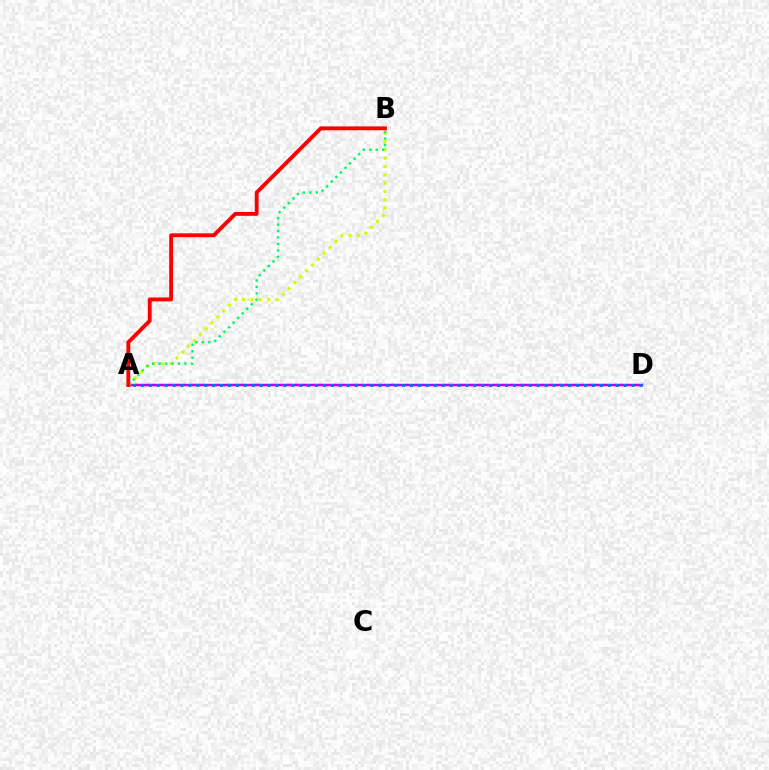{('A', 'D'): [{'color': '#b900ff', 'line_style': 'solid', 'thickness': 1.8}, {'color': '#0074ff', 'line_style': 'dotted', 'thickness': 2.15}], ('A', 'B'): [{'color': '#d1ff00', 'line_style': 'dotted', 'thickness': 2.25}, {'color': '#00ff5c', 'line_style': 'dotted', 'thickness': 1.76}, {'color': '#ff0000', 'line_style': 'solid', 'thickness': 2.79}]}